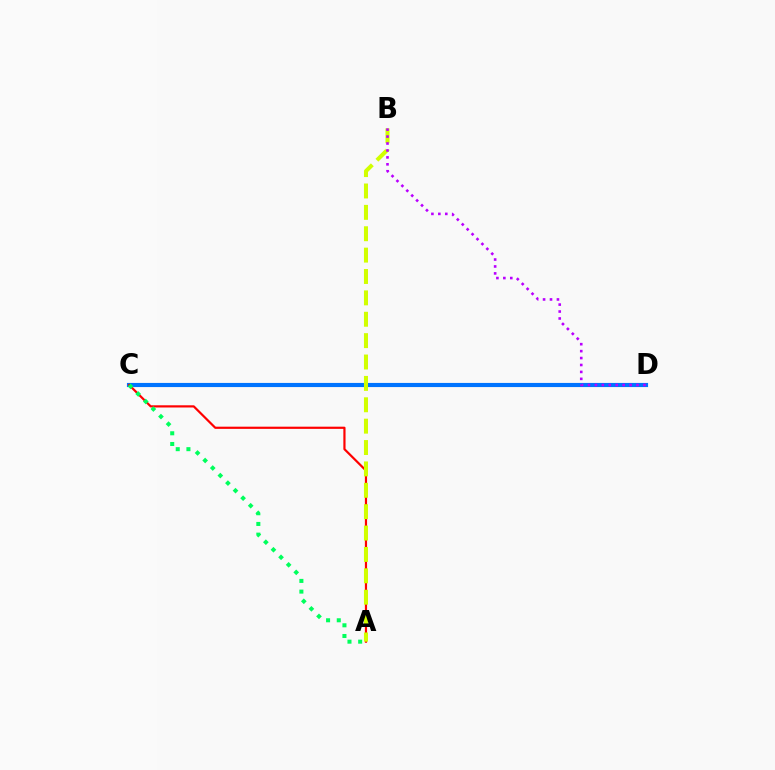{('C', 'D'): [{'color': '#0074ff', 'line_style': 'solid', 'thickness': 2.98}], ('A', 'C'): [{'color': '#ff0000', 'line_style': 'solid', 'thickness': 1.58}, {'color': '#00ff5c', 'line_style': 'dotted', 'thickness': 2.91}], ('A', 'B'): [{'color': '#d1ff00', 'line_style': 'dashed', 'thickness': 2.9}], ('B', 'D'): [{'color': '#b900ff', 'line_style': 'dotted', 'thickness': 1.88}]}